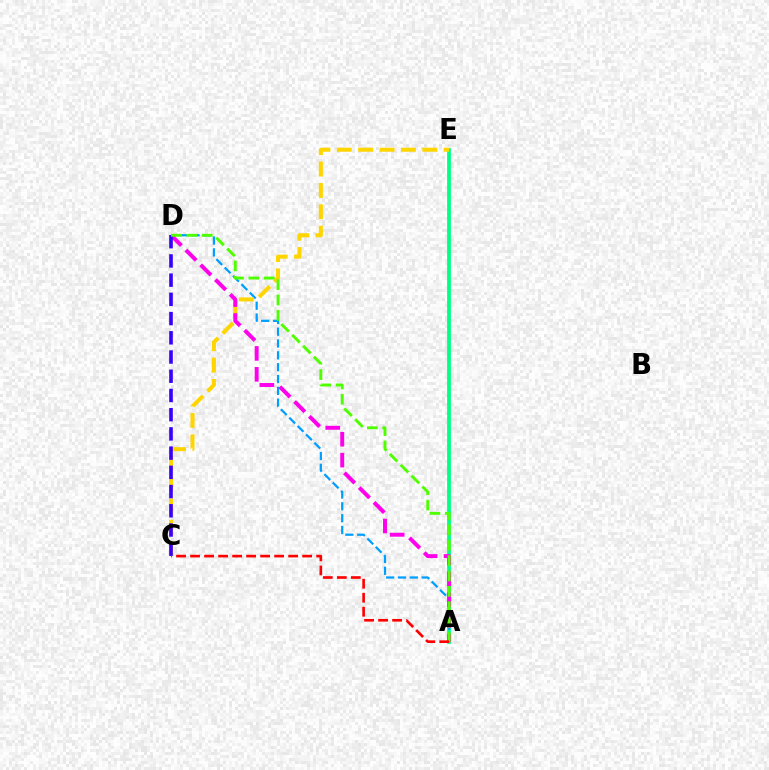{('A', 'E'): [{'color': '#00ff86', 'line_style': 'solid', 'thickness': 2.72}], ('A', 'D'): [{'color': '#009eff', 'line_style': 'dashed', 'thickness': 1.61}, {'color': '#ff00ed', 'line_style': 'dashed', 'thickness': 2.84}, {'color': '#4fff00', 'line_style': 'dashed', 'thickness': 2.09}], ('C', 'E'): [{'color': '#ffd500', 'line_style': 'dashed', 'thickness': 2.9}], ('C', 'D'): [{'color': '#3700ff', 'line_style': 'dashed', 'thickness': 2.61}], ('A', 'C'): [{'color': '#ff0000', 'line_style': 'dashed', 'thickness': 1.9}]}